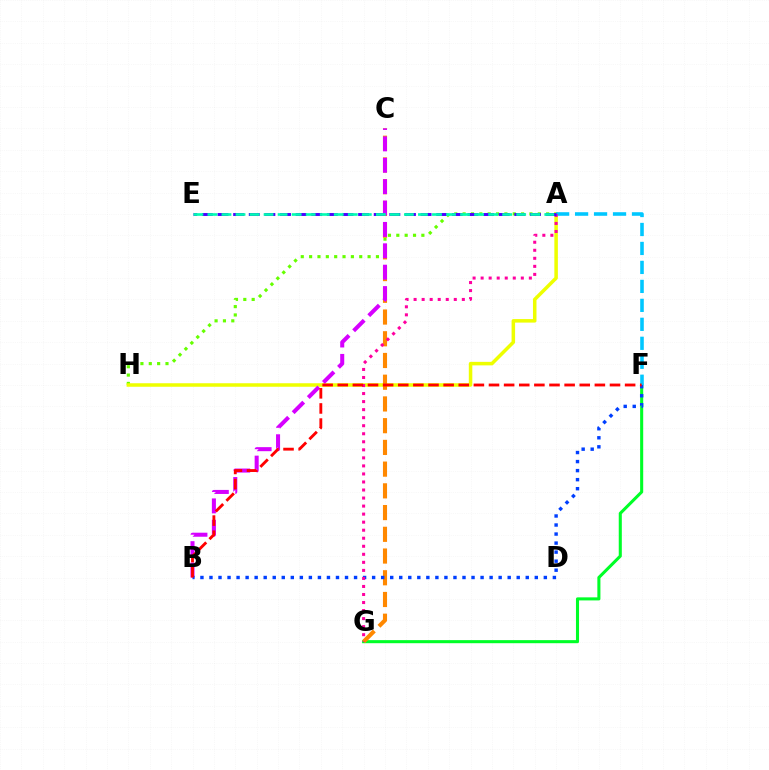{('A', 'H'): [{'color': '#66ff00', 'line_style': 'dotted', 'thickness': 2.27}, {'color': '#eeff00', 'line_style': 'solid', 'thickness': 2.53}], ('F', 'G'): [{'color': '#00ff27', 'line_style': 'solid', 'thickness': 2.21}], ('C', 'G'): [{'color': '#ff8800', 'line_style': 'dashed', 'thickness': 2.95}], ('B', 'C'): [{'color': '#d600ff', 'line_style': 'dashed', 'thickness': 2.91}], ('B', 'F'): [{'color': '#003fff', 'line_style': 'dotted', 'thickness': 2.46}, {'color': '#ff0000', 'line_style': 'dashed', 'thickness': 2.05}], ('A', 'F'): [{'color': '#00c7ff', 'line_style': 'dashed', 'thickness': 2.58}], ('A', 'G'): [{'color': '#ff00a0', 'line_style': 'dotted', 'thickness': 2.18}], ('A', 'E'): [{'color': '#4f00ff', 'line_style': 'dashed', 'thickness': 2.12}, {'color': '#00ffaf', 'line_style': 'dashed', 'thickness': 1.91}]}